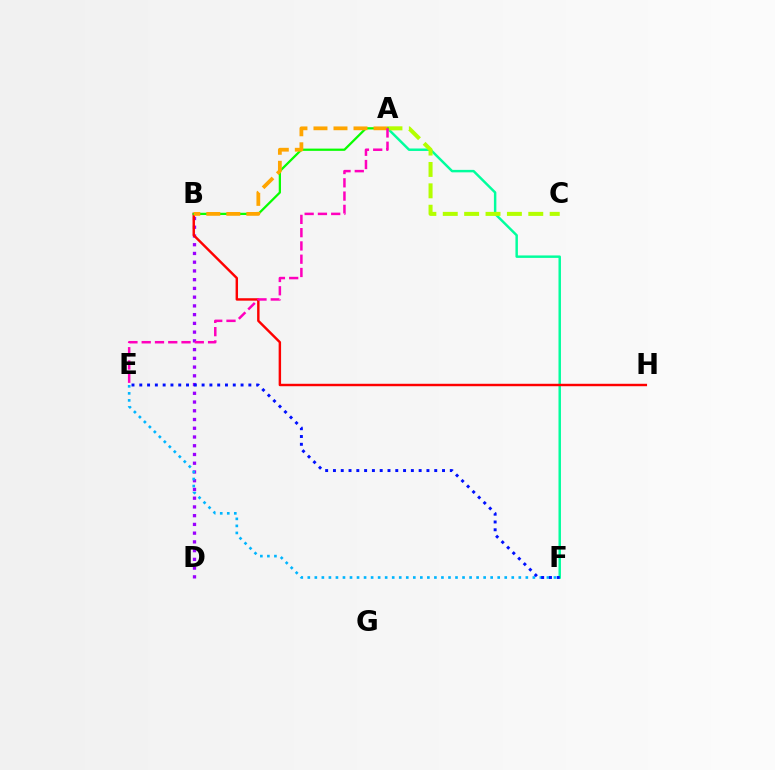{('B', 'D'): [{'color': '#9b00ff', 'line_style': 'dotted', 'thickness': 2.37}], ('A', 'F'): [{'color': '#00ff9d', 'line_style': 'solid', 'thickness': 1.77}], ('B', 'H'): [{'color': '#ff0000', 'line_style': 'solid', 'thickness': 1.75}], ('A', 'C'): [{'color': '#b3ff00', 'line_style': 'dashed', 'thickness': 2.9}], ('A', 'B'): [{'color': '#08ff00', 'line_style': 'solid', 'thickness': 1.62}, {'color': '#ffa500', 'line_style': 'dashed', 'thickness': 2.72}], ('E', 'F'): [{'color': '#00b5ff', 'line_style': 'dotted', 'thickness': 1.91}, {'color': '#0010ff', 'line_style': 'dotted', 'thickness': 2.12}], ('A', 'E'): [{'color': '#ff00bd', 'line_style': 'dashed', 'thickness': 1.8}]}